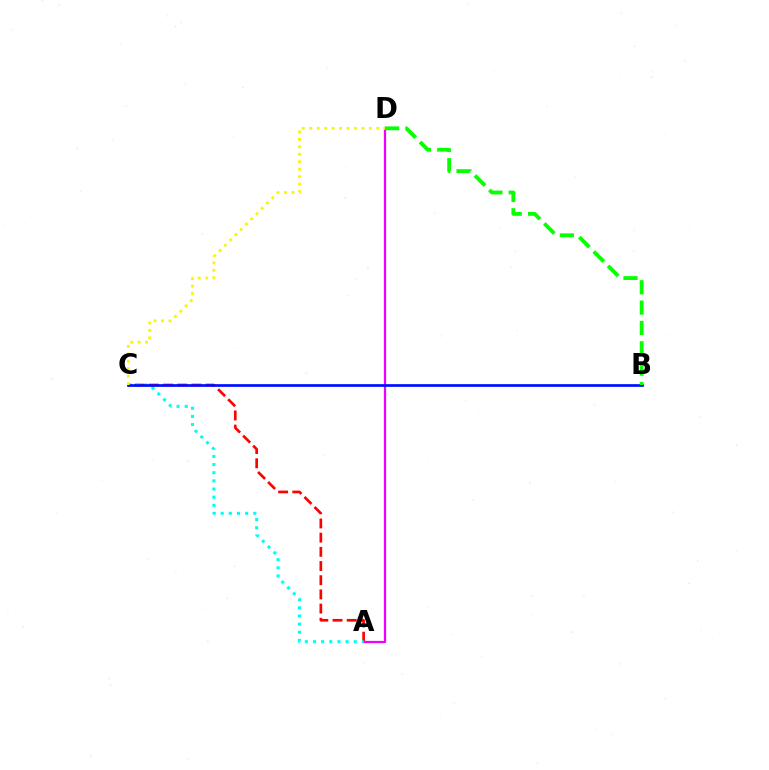{('A', 'C'): [{'color': '#ff0000', 'line_style': 'dashed', 'thickness': 1.93}, {'color': '#00fff6', 'line_style': 'dotted', 'thickness': 2.21}], ('A', 'D'): [{'color': '#ee00ff', 'line_style': 'solid', 'thickness': 1.6}], ('B', 'C'): [{'color': '#0010ff', 'line_style': 'solid', 'thickness': 1.95}], ('B', 'D'): [{'color': '#08ff00', 'line_style': 'dashed', 'thickness': 2.76}], ('C', 'D'): [{'color': '#fcf500', 'line_style': 'dotted', 'thickness': 2.02}]}